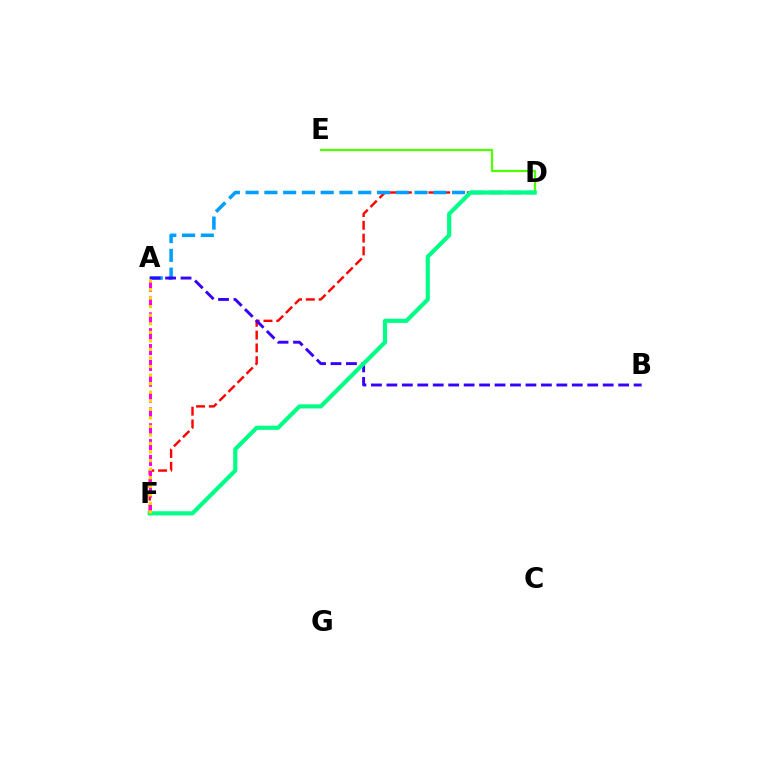{('D', 'F'): [{'color': '#ff0000', 'line_style': 'dashed', 'thickness': 1.74}, {'color': '#00ff86', 'line_style': 'solid', 'thickness': 2.99}], ('A', 'D'): [{'color': '#009eff', 'line_style': 'dashed', 'thickness': 2.55}], ('A', 'F'): [{'color': '#ff00ed', 'line_style': 'dashed', 'thickness': 2.15}, {'color': '#ffd500', 'line_style': 'dotted', 'thickness': 2.32}], ('D', 'E'): [{'color': '#4fff00', 'line_style': 'solid', 'thickness': 1.62}], ('A', 'B'): [{'color': '#3700ff', 'line_style': 'dashed', 'thickness': 2.1}]}